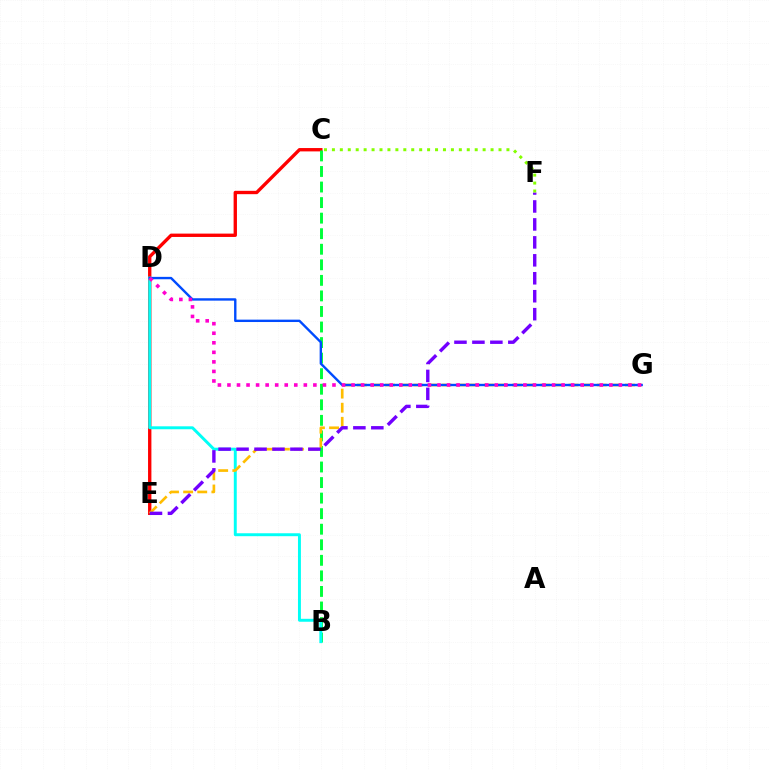{('C', 'E'): [{'color': '#ff0000', 'line_style': 'solid', 'thickness': 2.41}], ('B', 'C'): [{'color': '#00ff39', 'line_style': 'dashed', 'thickness': 2.11}], ('B', 'D'): [{'color': '#00fff6', 'line_style': 'solid', 'thickness': 2.12}], ('E', 'G'): [{'color': '#ffbd00', 'line_style': 'dashed', 'thickness': 1.92}], ('D', 'G'): [{'color': '#004bff', 'line_style': 'solid', 'thickness': 1.72}, {'color': '#ff00cf', 'line_style': 'dotted', 'thickness': 2.59}], ('E', 'F'): [{'color': '#7200ff', 'line_style': 'dashed', 'thickness': 2.44}], ('C', 'F'): [{'color': '#84ff00', 'line_style': 'dotted', 'thickness': 2.16}]}